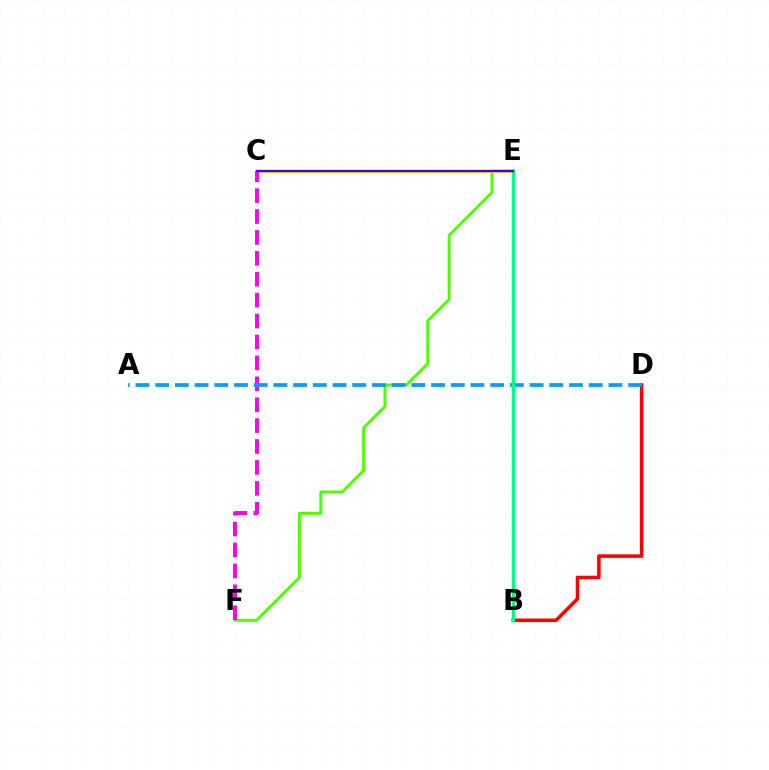{('B', 'D'): [{'color': '#ff0000', 'line_style': 'solid', 'thickness': 2.56}], ('E', 'F'): [{'color': '#4fff00', 'line_style': 'solid', 'thickness': 2.12}], ('C', 'E'): [{'color': '#ffd500', 'line_style': 'solid', 'thickness': 2.36}, {'color': '#3700ff', 'line_style': 'solid', 'thickness': 1.59}], ('C', 'F'): [{'color': '#ff00ed', 'line_style': 'dashed', 'thickness': 2.84}], ('A', 'D'): [{'color': '#009eff', 'line_style': 'dashed', 'thickness': 2.68}], ('B', 'E'): [{'color': '#00ff86', 'line_style': 'solid', 'thickness': 2.47}]}